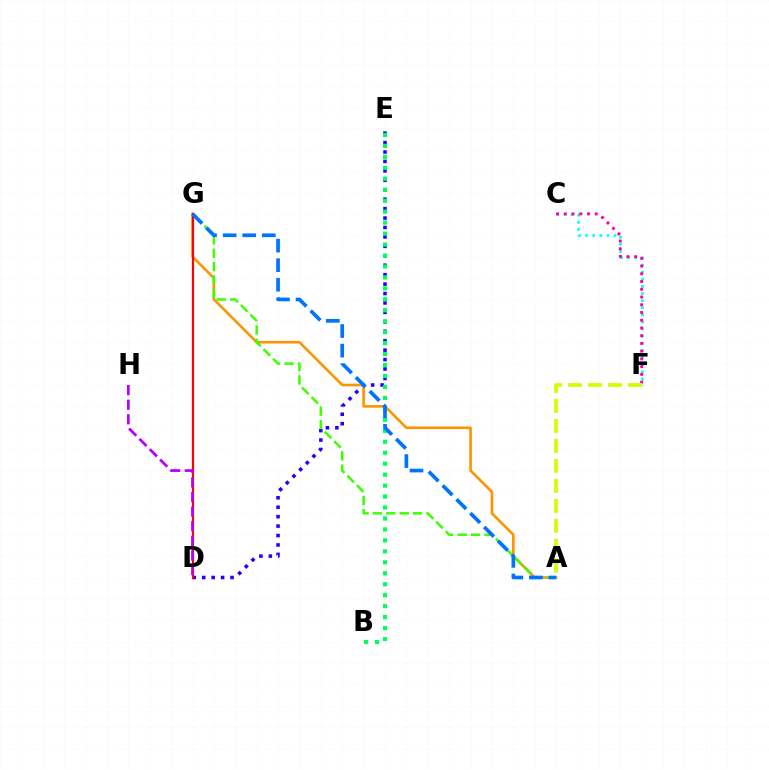{('D', 'E'): [{'color': '#2500ff', 'line_style': 'dotted', 'thickness': 2.56}], ('A', 'G'): [{'color': '#ff9400', 'line_style': 'solid', 'thickness': 1.9}, {'color': '#3dff00', 'line_style': 'dashed', 'thickness': 1.82}, {'color': '#0074ff', 'line_style': 'dashed', 'thickness': 2.66}], ('B', 'E'): [{'color': '#00ff5c', 'line_style': 'dotted', 'thickness': 2.98}], ('D', 'G'): [{'color': '#ff0000', 'line_style': 'solid', 'thickness': 1.58}], ('C', 'F'): [{'color': '#00fff6', 'line_style': 'dotted', 'thickness': 1.93}, {'color': '#ff00ac', 'line_style': 'dotted', 'thickness': 2.1}], ('D', 'H'): [{'color': '#b900ff', 'line_style': 'dashed', 'thickness': 1.98}], ('A', 'F'): [{'color': '#d1ff00', 'line_style': 'dashed', 'thickness': 2.72}]}